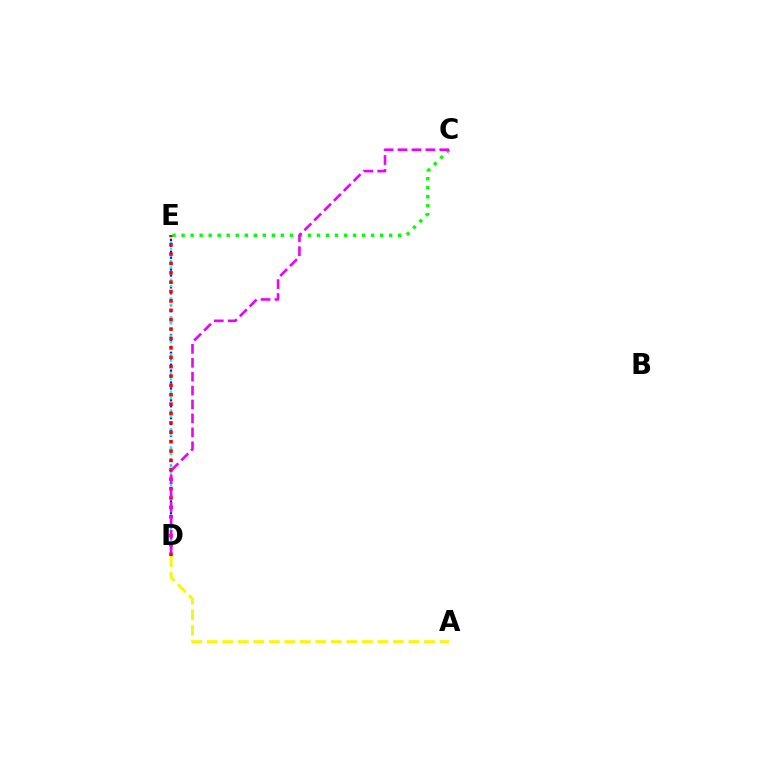{('A', 'D'): [{'color': '#fcf500', 'line_style': 'dashed', 'thickness': 2.11}], ('D', 'E'): [{'color': '#0010ff', 'line_style': 'dotted', 'thickness': 1.61}, {'color': '#00fff6', 'line_style': 'dotted', 'thickness': 1.69}, {'color': '#ff0000', 'line_style': 'dotted', 'thickness': 2.55}], ('C', 'E'): [{'color': '#08ff00', 'line_style': 'dotted', 'thickness': 2.45}], ('C', 'D'): [{'color': '#ee00ff', 'line_style': 'dashed', 'thickness': 1.89}]}